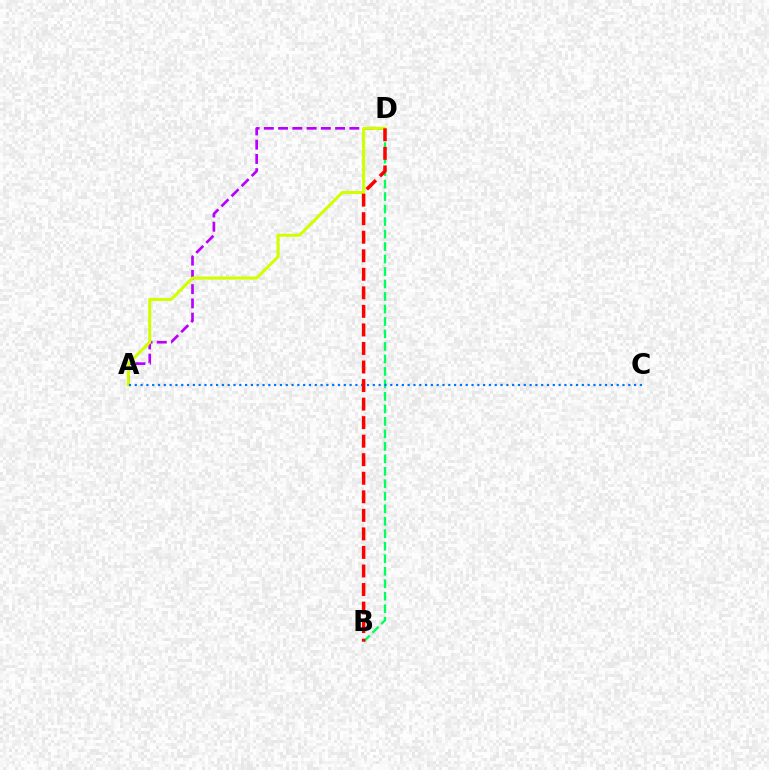{('B', 'D'): [{'color': '#00ff5c', 'line_style': 'dashed', 'thickness': 1.7}, {'color': '#ff0000', 'line_style': 'dashed', 'thickness': 2.52}], ('A', 'D'): [{'color': '#b900ff', 'line_style': 'dashed', 'thickness': 1.94}, {'color': '#d1ff00', 'line_style': 'solid', 'thickness': 2.2}], ('A', 'C'): [{'color': '#0074ff', 'line_style': 'dotted', 'thickness': 1.58}]}